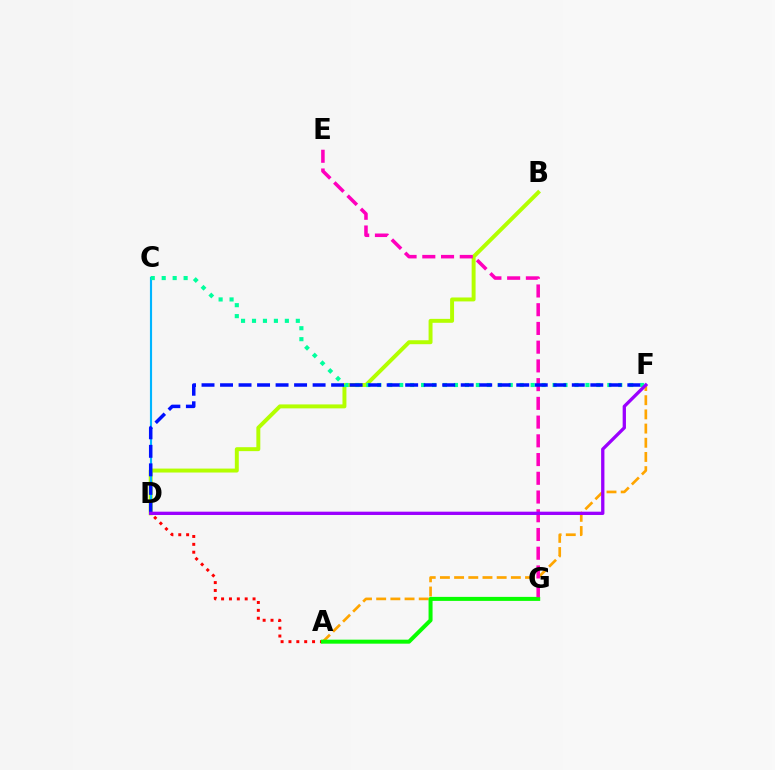{('B', 'D'): [{'color': '#b3ff00', 'line_style': 'solid', 'thickness': 2.84}], ('A', 'F'): [{'color': '#ffa500', 'line_style': 'dashed', 'thickness': 1.93}], ('A', 'D'): [{'color': '#ff0000', 'line_style': 'dotted', 'thickness': 2.14}], ('A', 'G'): [{'color': '#08ff00', 'line_style': 'solid', 'thickness': 2.88}], ('C', 'D'): [{'color': '#00b5ff', 'line_style': 'solid', 'thickness': 1.54}], ('E', 'G'): [{'color': '#ff00bd', 'line_style': 'dashed', 'thickness': 2.54}], ('C', 'F'): [{'color': '#00ff9d', 'line_style': 'dotted', 'thickness': 2.98}], ('D', 'F'): [{'color': '#0010ff', 'line_style': 'dashed', 'thickness': 2.52}, {'color': '#9b00ff', 'line_style': 'solid', 'thickness': 2.37}]}